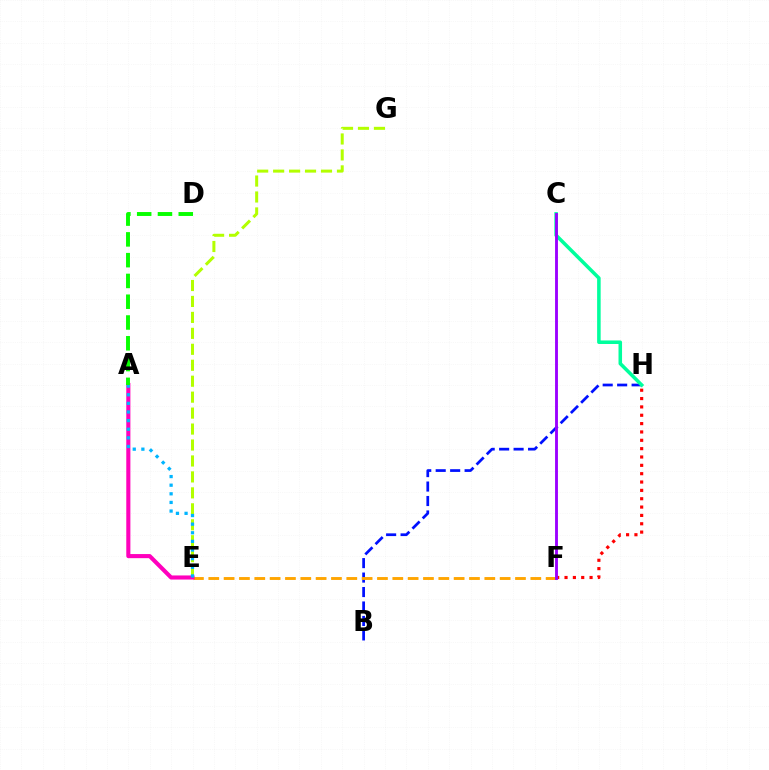{('F', 'H'): [{'color': '#ff0000', 'line_style': 'dotted', 'thickness': 2.27}], ('B', 'H'): [{'color': '#0010ff', 'line_style': 'dashed', 'thickness': 1.96}], ('E', 'F'): [{'color': '#ffa500', 'line_style': 'dashed', 'thickness': 2.08}], ('E', 'G'): [{'color': '#b3ff00', 'line_style': 'dashed', 'thickness': 2.17}], ('C', 'H'): [{'color': '#00ff9d', 'line_style': 'solid', 'thickness': 2.55}], ('A', 'E'): [{'color': '#ff00bd', 'line_style': 'solid', 'thickness': 2.95}, {'color': '#00b5ff', 'line_style': 'dotted', 'thickness': 2.34}], ('C', 'F'): [{'color': '#9b00ff', 'line_style': 'solid', 'thickness': 2.06}], ('A', 'D'): [{'color': '#08ff00', 'line_style': 'dashed', 'thickness': 2.82}]}